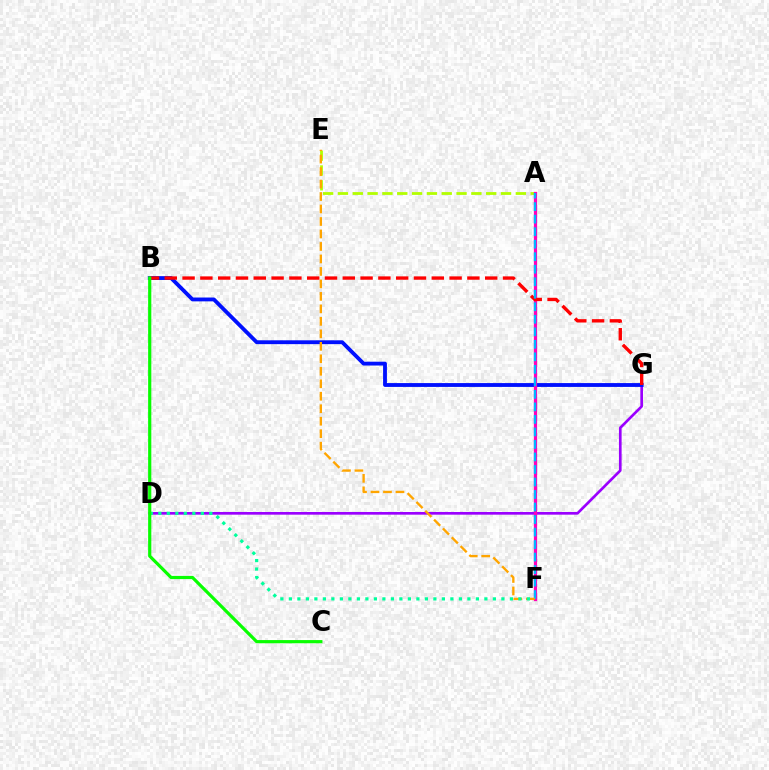{('D', 'G'): [{'color': '#9b00ff', 'line_style': 'solid', 'thickness': 1.92}], ('B', 'G'): [{'color': '#0010ff', 'line_style': 'solid', 'thickness': 2.76}, {'color': '#ff0000', 'line_style': 'dashed', 'thickness': 2.42}], ('A', 'E'): [{'color': '#b3ff00', 'line_style': 'dashed', 'thickness': 2.01}], ('A', 'F'): [{'color': '#ff00bd', 'line_style': 'solid', 'thickness': 2.33}, {'color': '#00b5ff', 'line_style': 'dashed', 'thickness': 1.7}], ('E', 'F'): [{'color': '#ffa500', 'line_style': 'dashed', 'thickness': 1.7}], ('D', 'F'): [{'color': '#00ff9d', 'line_style': 'dotted', 'thickness': 2.31}], ('B', 'C'): [{'color': '#08ff00', 'line_style': 'solid', 'thickness': 2.29}]}